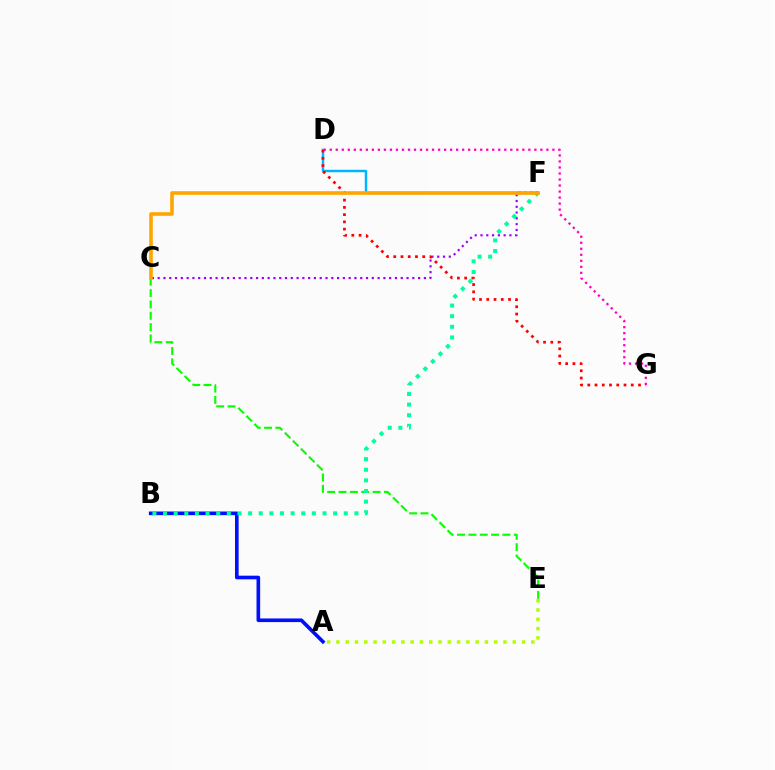{('C', 'E'): [{'color': '#08ff00', 'line_style': 'dashed', 'thickness': 1.54}], ('A', 'B'): [{'color': '#0010ff', 'line_style': 'solid', 'thickness': 2.62}], ('D', 'F'): [{'color': '#00b5ff', 'line_style': 'solid', 'thickness': 1.77}], ('B', 'F'): [{'color': '#00ff9d', 'line_style': 'dotted', 'thickness': 2.89}], ('C', 'F'): [{'color': '#9b00ff', 'line_style': 'dotted', 'thickness': 1.57}, {'color': '#ffa500', 'line_style': 'solid', 'thickness': 2.59}], ('D', 'G'): [{'color': '#ff0000', 'line_style': 'dotted', 'thickness': 1.97}, {'color': '#ff00bd', 'line_style': 'dotted', 'thickness': 1.64}], ('A', 'E'): [{'color': '#b3ff00', 'line_style': 'dotted', 'thickness': 2.52}]}